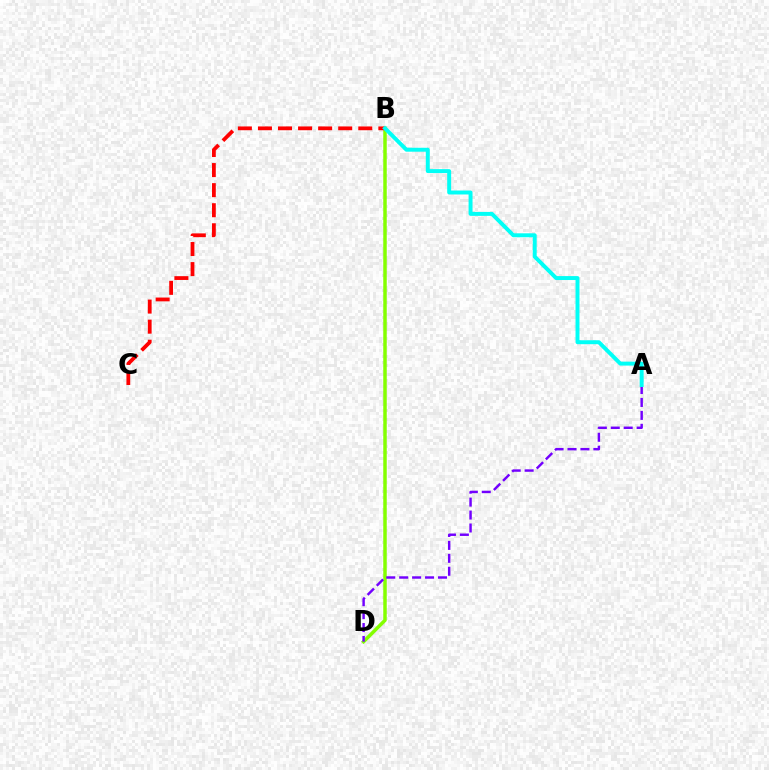{('B', 'D'): [{'color': '#84ff00', 'line_style': 'solid', 'thickness': 2.51}], ('B', 'C'): [{'color': '#ff0000', 'line_style': 'dashed', 'thickness': 2.73}], ('A', 'D'): [{'color': '#7200ff', 'line_style': 'dashed', 'thickness': 1.76}], ('A', 'B'): [{'color': '#00fff6', 'line_style': 'solid', 'thickness': 2.84}]}